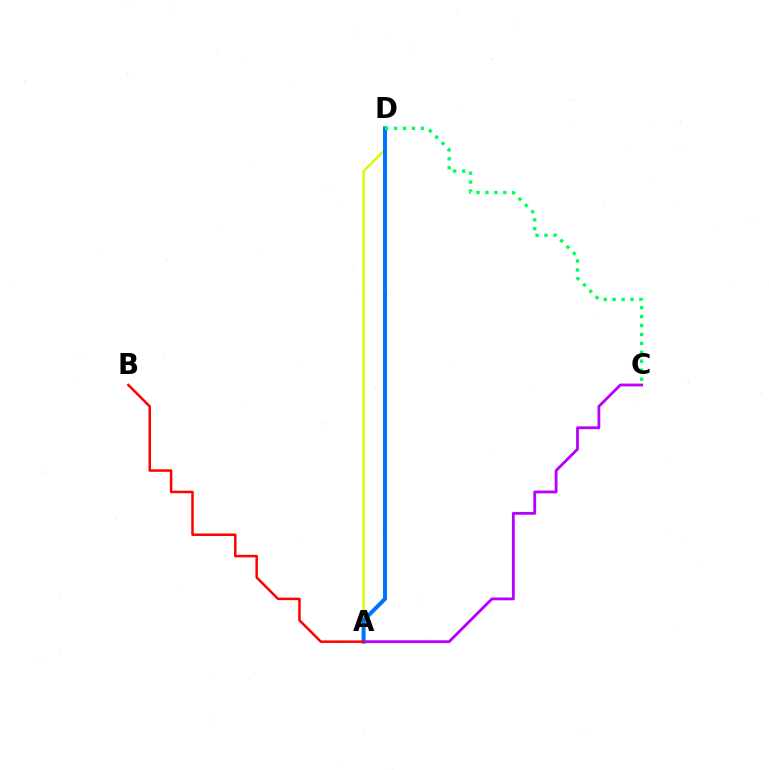{('A', 'C'): [{'color': '#b900ff', 'line_style': 'solid', 'thickness': 2.03}], ('A', 'D'): [{'color': '#d1ff00', 'line_style': 'solid', 'thickness': 1.73}, {'color': '#0074ff', 'line_style': 'solid', 'thickness': 2.89}], ('A', 'B'): [{'color': '#ff0000', 'line_style': 'solid', 'thickness': 1.8}], ('C', 'D'): [{'color': '#00ff5c', 'line_style': 'dotted', 'thickness': 2.43}]}